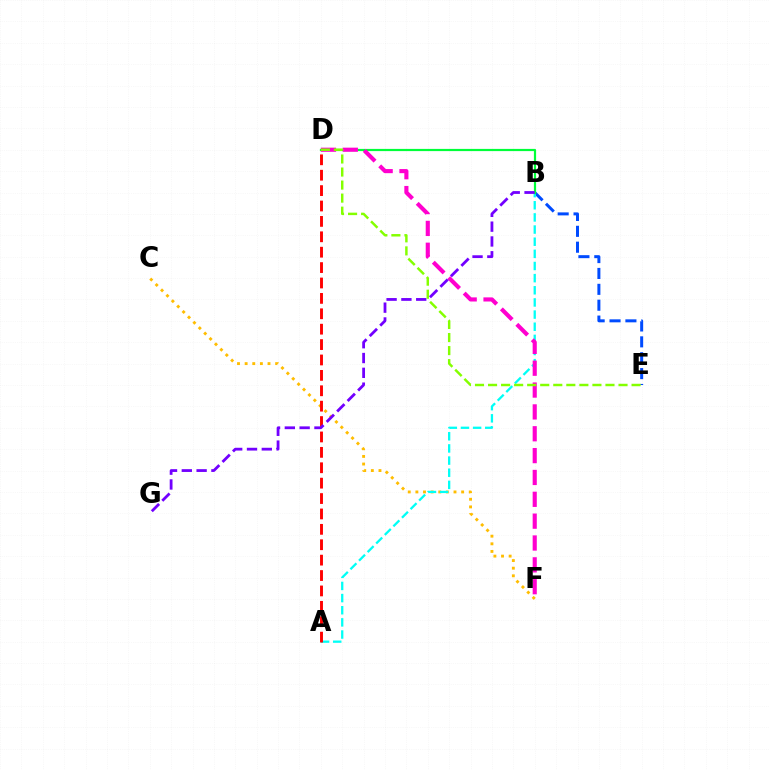{('B', 'E'): [{'color': '#004bff', 'line_style': 'dashed', 'thickness': 2.16}], ('C', 'F'): [{'color': '#ffbd00', 'line_style': 'dotted', 'thickness': 2.07}], ('A', 'B'): [{'color': '#00fff6', 'line_style': 'dashed', 'thickness': 1.65}], ('A', 'D'): [{'color': '#ff0000', 'line_style': 'dashed', 'thickness': 2.09}], ('B', 'D'): [{'color': '#00ff39', 'line_style': 'solid', 'thickness': 1.59}], ('D', 'F'): [{'color': '#ff00cf', 'line_style': 'dashed', 'thickness': 2.97}], ('D', 'E'): [{'color': '#84ff00', 'line_style': 'dashed', 'thickness': 1.77}], ('B', 'G'): [{'color': '#7200ff', 'line_style': 'dashed', 'thickness': 2.01}]}